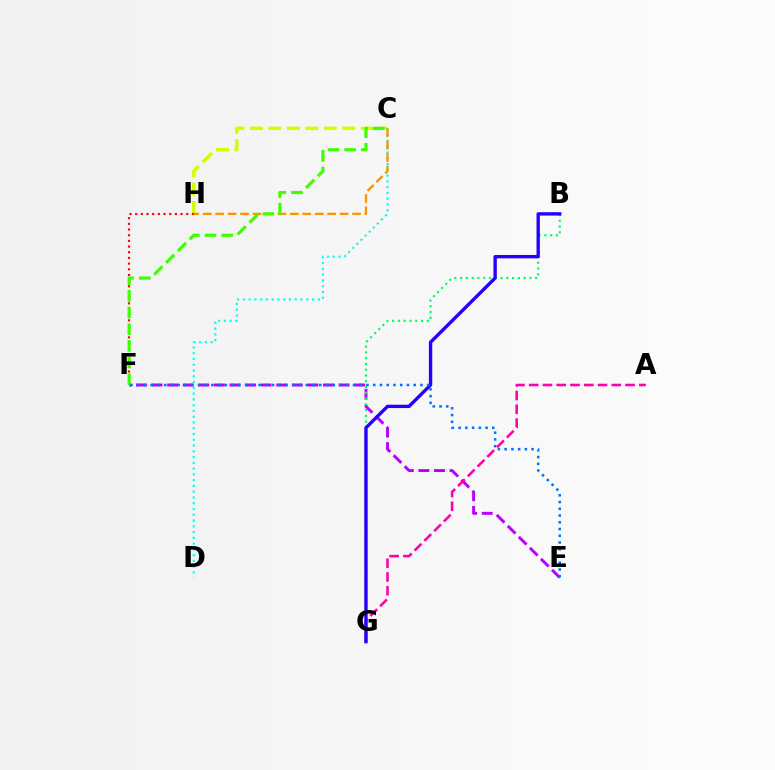{('E', 'F'): [{'color': '#b900ff', 'line_style': 'dashed', 'thickness': 2.12}, {'color': '#0074ff', 'line_style': 'dotted', 'thickness': 1.83}], ('C', 'H'): [{'color': '#d1ff00', 'line_style': 'dashed', 'thickness': 2.51}, {'color': '#ff9400', 'line_style': 'dashed', 'thickness': 1.69}], ('B', 'G'): [{'color': '#00ff5c', 'line_style': 'dotted', 'thickness': 1.57}, {'color': '#2500ff', 'line_style': 'solid', 'thickness': 2.42}], ('A', 'G'): [{'color': '#ff00ac', 'line_style': 'dashed', 'thickness': 1.87}], ('F', 'H'): [{'color': '#ff0000', 'line_style': 'dotted', 'thickness': 1.54}], ('C', 'D'): [{'color': '#00fff6', 'line_style': 'dotted', 'thickness': 1.57}], ('C', 'F'): [{'color': '#3dff00', 'line_style': 'dashed', 'thickness': 2.27}]}